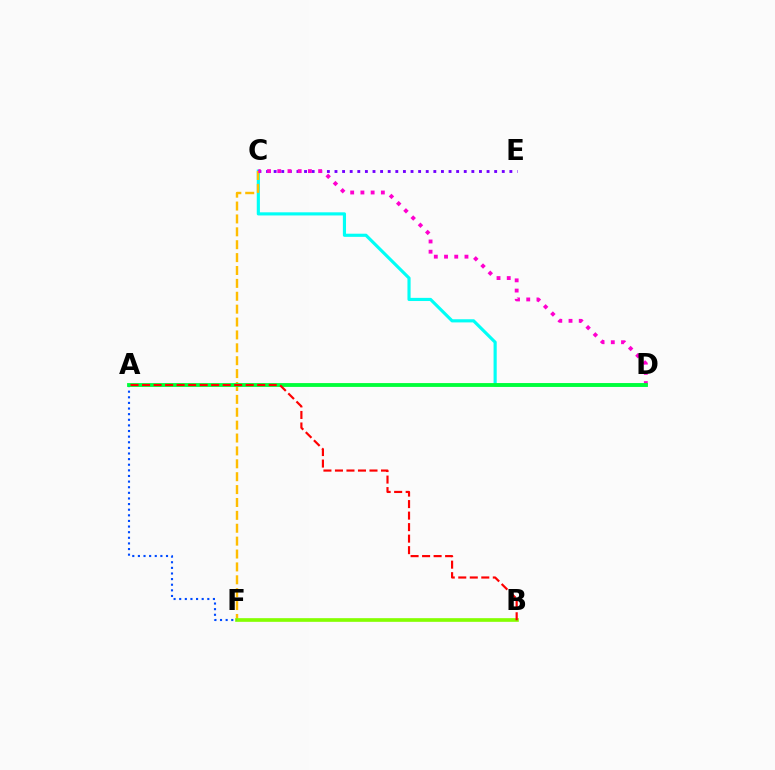{('C', 'D'): [{'color': '#00fff6', 'line_style': 'solid', 'thickness': 2.27}, {'color': '#ff00cf', 'line_style': 'dotted', 'thickness': 2.78}], ('C', 'E'): [{'color': '#7200ff', 'line_style': 'dotted', 'thickness': 2.07}], ('C', 'F'): [{'color': '#ffbd00', 'line_style': 'dashed', 'thickness': 1.75}], ('B', 'F'): [{'color': '#84ff00', 'line_style': 'solid', 'thickness': 2.64}], ('A', 'F'): [{'color': '#004bff', 'line_style': 'dotted', 'thickness': 1.53}], ('A', 'D'): [{'color': '#00ff39', 'line_style': 'solid', 'thickness': 2.76}], ('A', 'B'): [{'color': '#ff0000', 'line_style': 'dashed', 'thickness': 1.56}]}